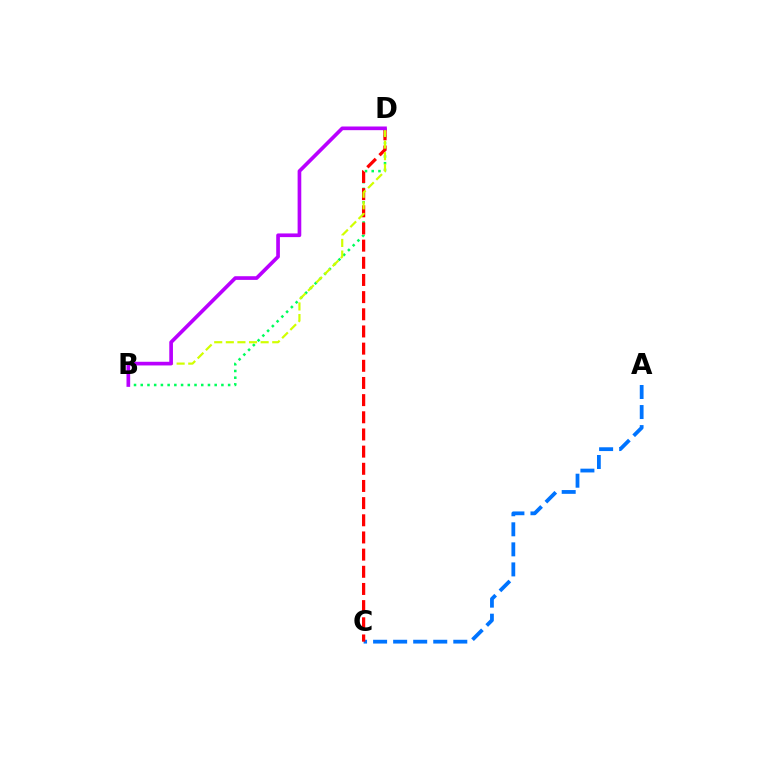{('A', 'C'): [{'color': '#0074ff', 'line_style': 'dashed', 'thickness': 2.72}], ('B', 'D'): [{'color': '#00ff5c', 'line_style': 'dotted', 'thickness': 1.83}, {'color': '#d1ff00', 'line_style': 'dashed', 'thickness': 1.58}, {'color': '#b900ff', 'line_style': 'solid', 'thickness': 2.64}], ('C', 'D'): [{'color': '#ff0000', 'line_style': 'dashed', 'thickness': 2.33}]}